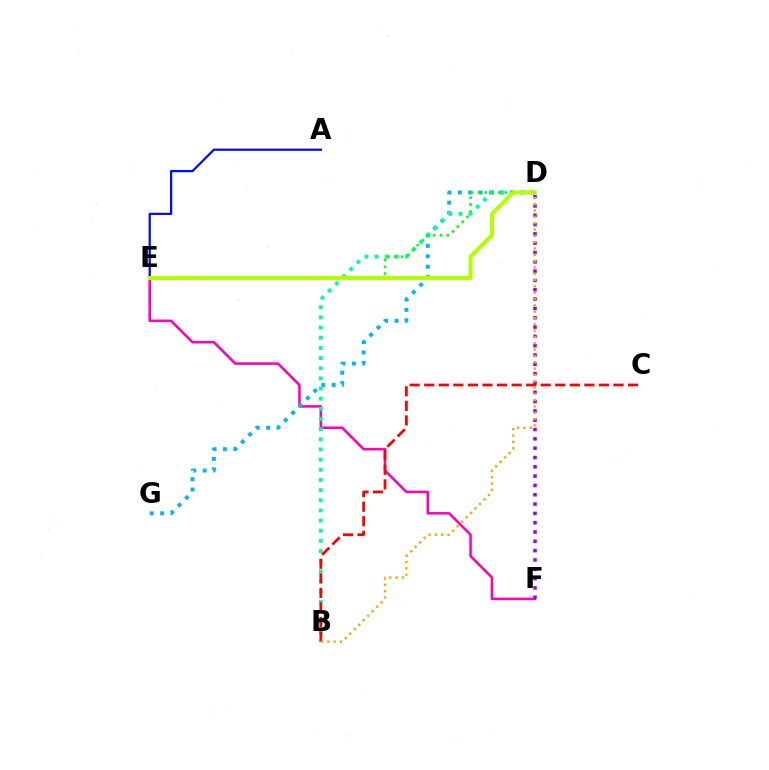{('E', 'F'): [{'color': '#ff00bd', 'line_style': 'solid', 'thickness': 1.85}], ('D', 'G'): [{'color': '#00b5ff', 'line_style': 'dotted', 'thickness': 2.83}], ('B', 'D'): [{'color': '#00ff9d', 'line_style': 'dotted', 'thickness': 2.76}, {'color': '#ffa500', 'line_style': 'dotted', 'thickness': 1.72}], ('D', 'F'): [{'color': '#9b00ff', 'line_style': 'dotted', 'thickness': 2.53}], ('A', 'E'): [{'color': '#0010ff', 'line_style': 'solid', 'thickness': 1.64}], ('D', 'E'): [{'color': '#08ff00', 'line_style': 'dotted', 'thickness': 1.85}, {'color': '#b3ff00', 'line_style': 'solid', 'thickness': 2.92}], ('B', 'C'): [{'color': '#ff0000', 'line_style': 'dashed', 'thickness': 1.98}]}